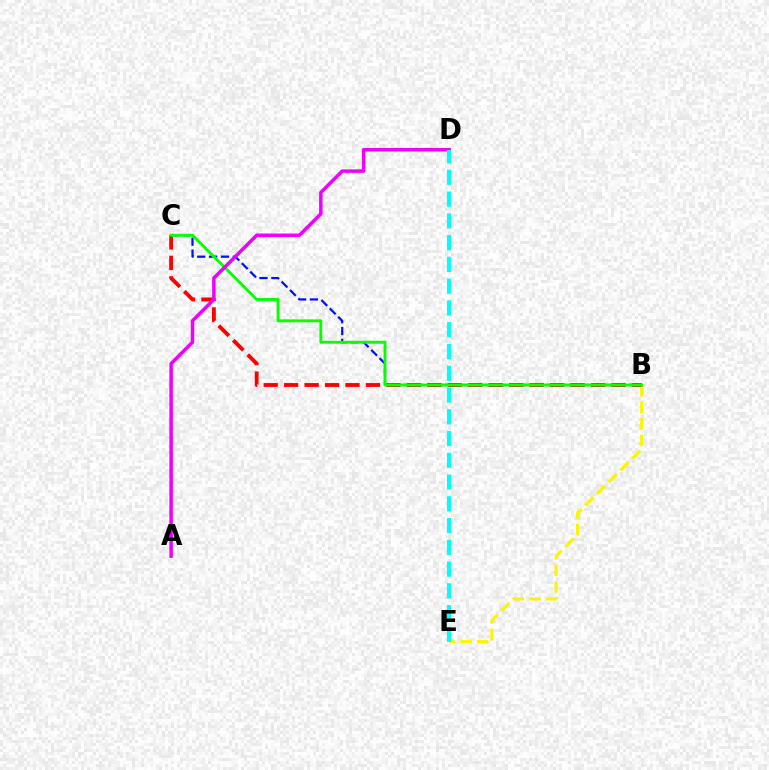{('B', 'E'): [{'color': '#fcf500', 'line_style': 'dashed', 'thickness': 2.25}], ('B', 'C'): [{'color': '#ff0000', 'line_style': 'dashed', 'thickness': 2.78}, {'color': '#0010ff', 'line_style': 'dashed', 'thickness': 1.61}, {'color': '#08ff00', 'line_style': 'solid', 'thickness': 2.08}], ('A', 'D'): [{'color': '#ee00ff', 'line_style': 'solid', 'thickness': 2.51}], ('D', 'E'): [{'color': '#00fff6', 'line_style': 'dashed', 'thickness': 2.96}]}